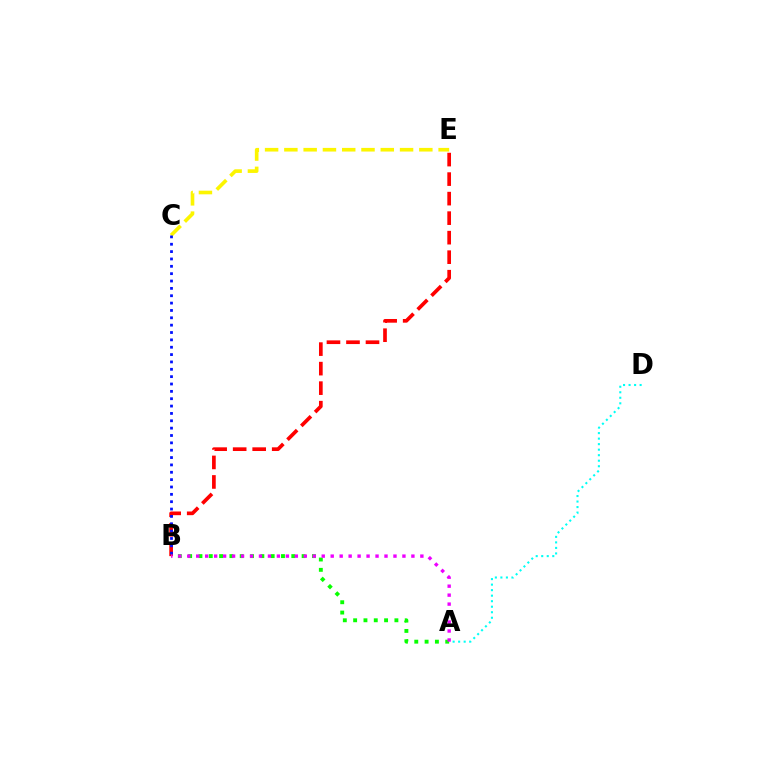{('C', 'E'): [{'color': '#fcf500', 'line_style': 'dashed', 'thickness': 2.62}], ('B', 'E'): [{'color': '#ff0000', 'line_style': 'dashed', 'thickness': 2.65}], ('A', 'D'): [{'color': '#00fff6', 'line_style': 'dotted', 'thickness': 1.5}], ('B', 'C'): [{'color': '#0010ff', 'line_style': 'dotted', 'thickness': 2.0}], ('A', 'B'): [{'color': '#08ff00', 'line_style': 'dotted', 'thickness': 2.8}, {'color': '#ee00ff', 'line_style': 'dotted', 'thickness': 2.44}]}